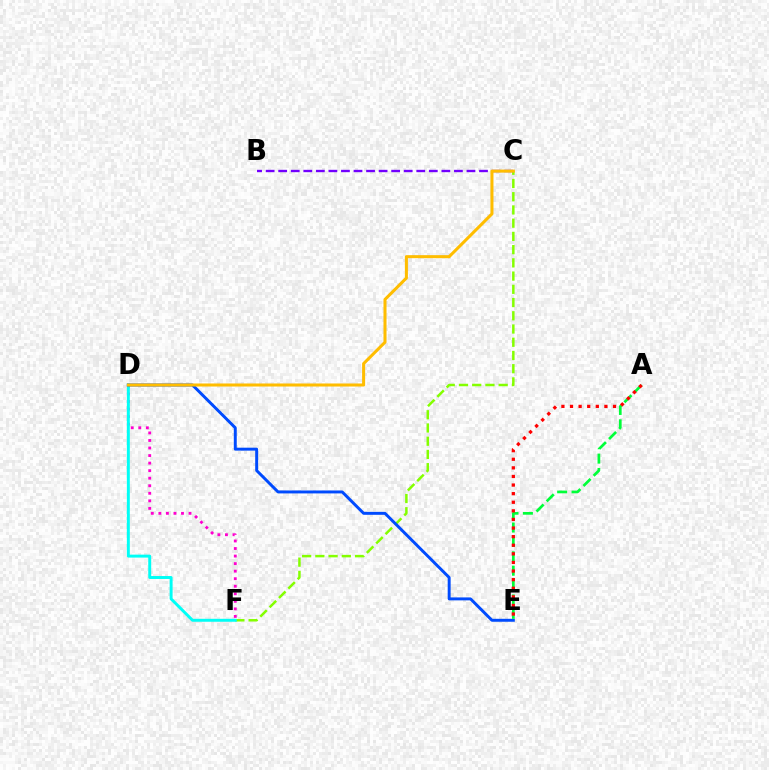{('D', 'F'): [{'color': '#ff00cf', 'line_style': 'dotted', 'thickness': 2.05}, {'color': '#00fff6', 'line_style': 'solid', 'thickness': 2.12}], ('C', 'F'): [{'color': '#84ff00', 'line_style': 'dashed', 'thickness': 1.8}], ('D', 'E'): [{'color': '#004bff', 'line_style': 'solid', 'thickness': 2.12}], ('A', 'E'): [{'color': '#00ff39', 'line_style': 'dashed', 'thickness': 1.95}, {'color': '#ff0000', 'line_style': 'dotted', 'thickness': 2.34}], ('B', 'C'): [{'color': '#7200ff', 'line_style': 'dashed', 'thickness': 1.71}], ('C', 'D'): [{'color': '#ffbd00', 'line_style': 'solid', 'thickness': 2.19}]}